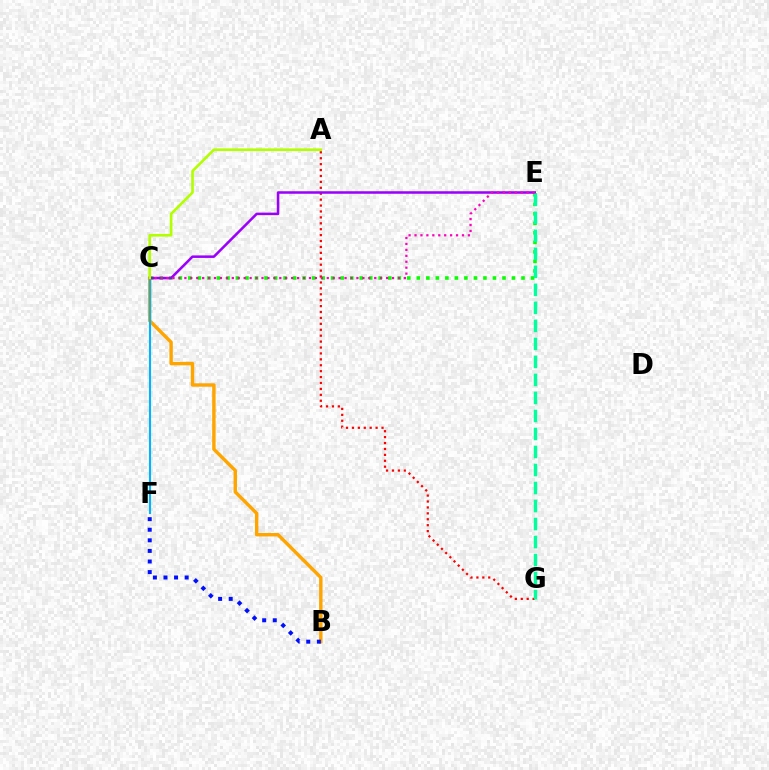{('B', 'C'): [{'color': '#ffa500', 'line_style': 'solid', 'thickness': 2.46}], ('C', 'E'): [{'color': '#08ff00', 'line_style': 'dotted', 'thickness': 2.59}, {'color': '#9b00ff', 'line_style': 'solid', 'thickness': 1.82}, {'color': '#ff00bd', 'line_style': 'dotted', 'thickness': 1.61}], ('C', 'F'): [{'color': '#00b5ff', 'line_style': 'solid', 'thickness': 1.52}], ('A', 'G'): [{'color': '#ff0000', 'line_style': 'dotted', 'thickness': 1.61}], ('B', 'F'): [{'color': '#0010ff', 'line_style': 'dotted', 'thickness': 2.88}], ('E', 'G'): [{'color': '#00ff9d', 'line_style': 'dashed', 'thickness': 2.45}], ('A', 'C'): [{'color': '#b3ff00', 'line_style': 'solid', 'thickness': 1.9}]}